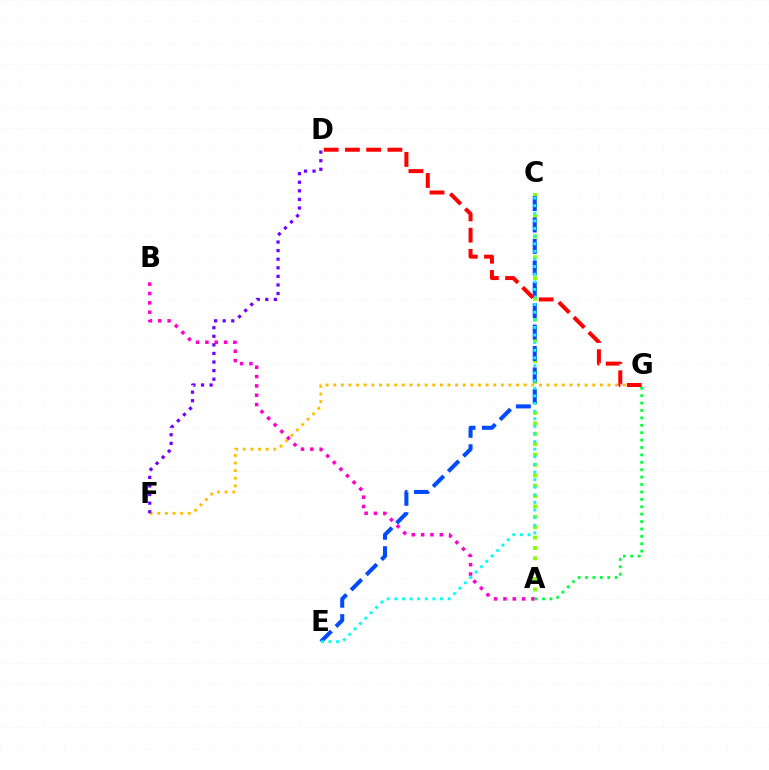{('A', 'C'): [{'color': '#84ff00', 'line_style': 'dotted', 'thickness': 2.82}], ('A', 'B'): [{'color': '#ff00cf', 'line_style': 'dotted', 'thickness': 2.54}], ('C', 'E'): [{'color': '#004bff', 'line_style': 'dashed', 'thickness': 2.91}, {'color': '#00fff6', 'line_style': 'dotted', 'thickness': 2.07}], ('A', 'G'): [{'color': '#00ff39', 'line_style': 'dotted', 'thickness': 2.01}], ('F', 'G'): [{'color': '#ffbd00', 'line_style': 'dotted', 'thickness': 2.07}], ('D', 'G'): [{'color': '#ff0000', 'line_style': 'dashed', 'thickness': 2.88}], ('D', 'F'): [{'color': '#7200ff', 'line_style': 'dotted', 'thickness': 2.33}]}